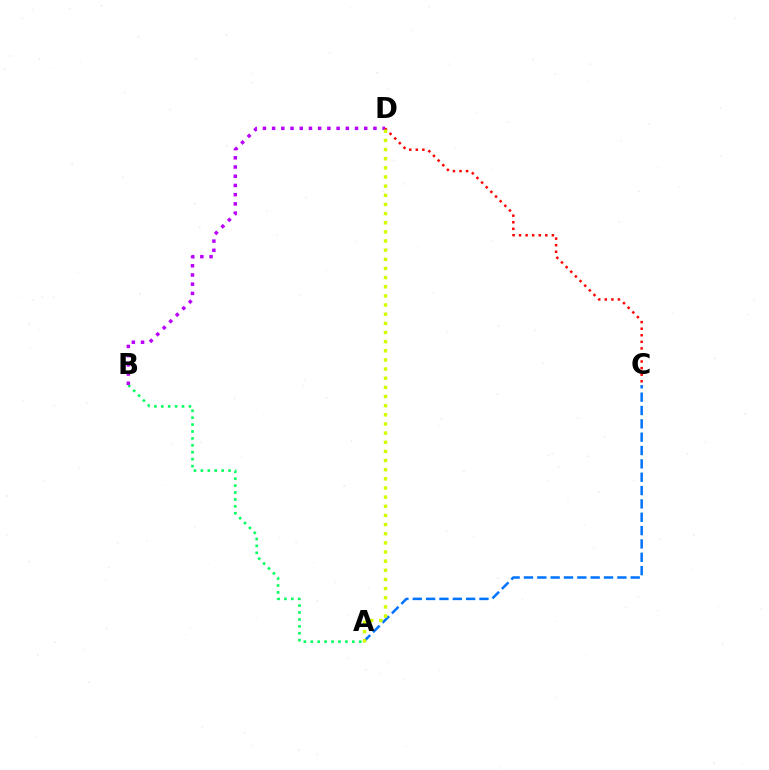{('A', 'B'): [{'color': '#00ff5c', 'line_style': 'dotted', 'thickness': 1.88}], ('A', 'C'): [{'color': '#0074ff', 'line_style': 'dashed', 'thickness': 1.81}], ('B', 'D'): [{'color': '#b900ff', 'line_style': 'dotted', 'thickness': 2.5}], ('C', 'D'): [{'color': '#ff0000', 'line_style': 'dotted', 'thickness': 1.79}], ('A', 'D'): [{'color': '#d1ff00', 'line_style': 'dotted', 'thickness': 2.49}]}